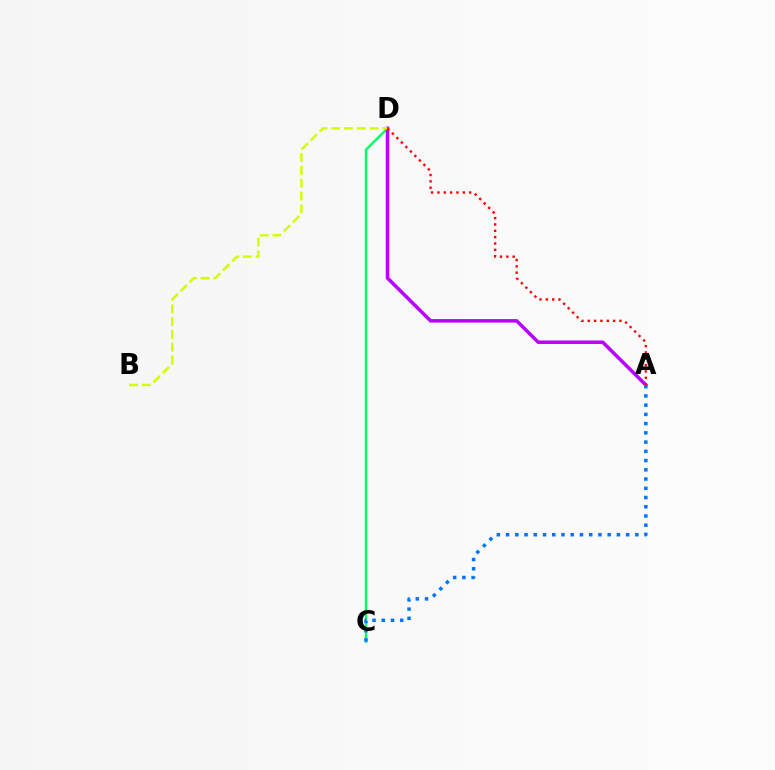{('C', 'D'): [{'color': '#00ff5c', 'line_style': 'solid', 'thickness': 1.7}], ('A', 'D'): [{'color': '#b900ff', 'line_style': 'solid', 'thickness': 2.52}, {'color': '#ff0000', 'line_style': 'dotted', 'thickness': 1.72}], ('B', 'D'): [{'color': '#d1ff00', 'line_style': 'dashed', 'thickness': 1.73}], ('A', 'C'): [{'color': '#0074ff', 'line_style': 'dotted', 'thickness': 2.51}]}